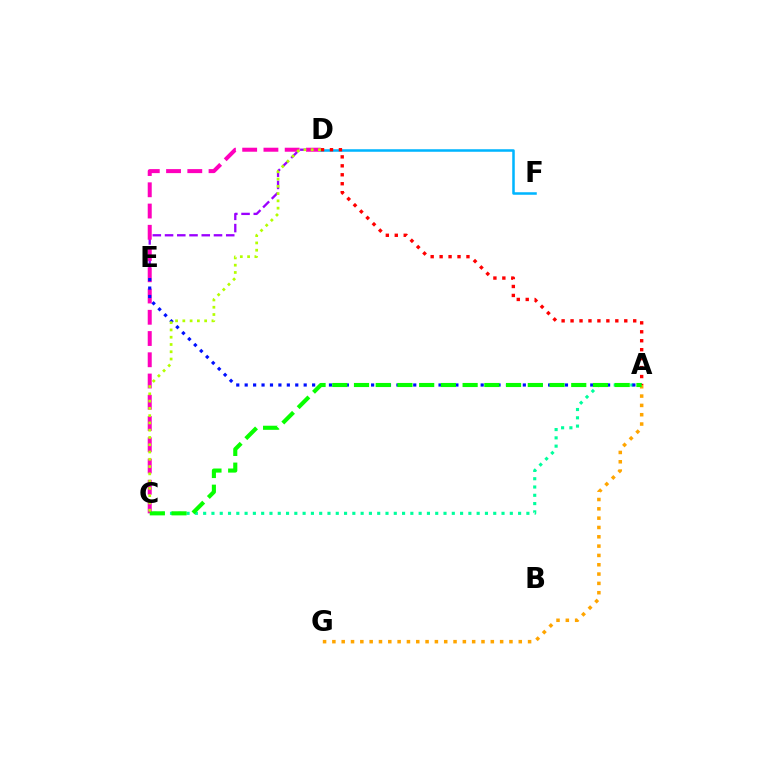{('D', 'E'): [{'color': '#9b00ff', 'line_style': 'dashed', 'thickness': 1.66}], ('C', 'D'): [{'color': '#ff00bd', 'line_style': 'dashed', 'thickness': 2.89}, {'color': '#b3ff00', 'line_style': 'dotted', 'thickness': 1.98}], ('A', 'C'): [{'color': '#00ff9d', 'line_style': 'dotted', 'thickness': 2.25}, {'color': '#08ff00', 'line_style': 'dashed', 'thickness': 2.95}], ('D', 'F'): [{'color': '#00b5ff', 'line_style': 'solid', 'thickness': 1.82}], ('A', 'E'): [{'color': '#0010ff', 'line_style': 'dotted', 'thickness': 2.29}], ('A', 'G'): [{'color': '#ffa500', 'line_style': 'dotted', 'thickness': 2.53}], ('A', 'D'): [{'color': '#ff0000', 'line_style': 'dotted', 'thickness': 2.43}]}